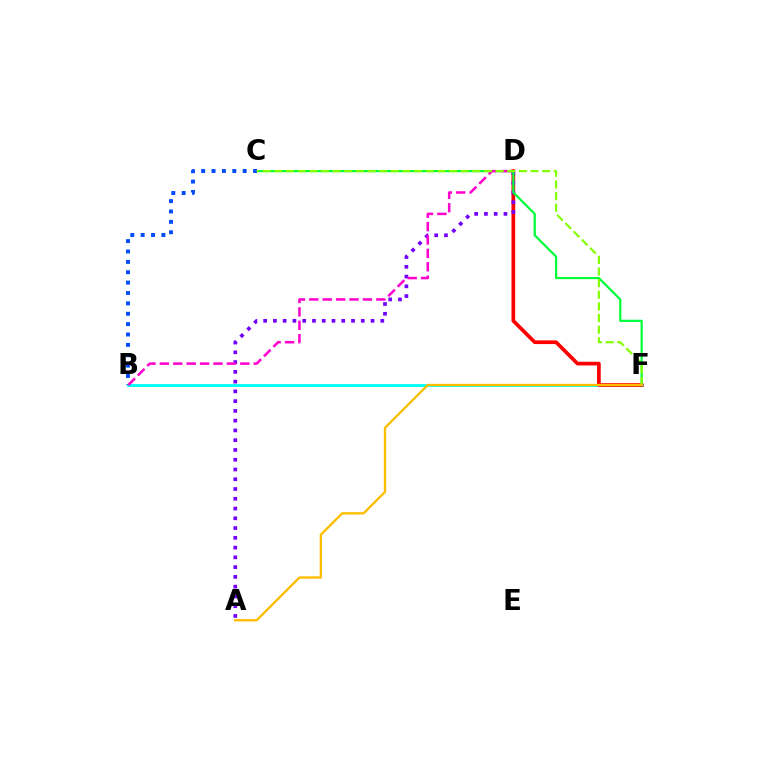{('B', 'F'): [{'color': '#00fff6', 'line_style': 'solid', 'thickness': 2.04}], ('D', 'F'): [{'color': '#ff0000', 'line_style': 'solid', 'thickness': 2.66}], ('A', 'D'): [{'color': '#7200ff', 'line_style': 'dotted', 'thickness': 2.65}], ('C', 'F'): [{'color': '#00ff39', 'line_style': 'solid', 'thickness': 1.59}, {'color': '#84ff00', 'line_style': 'dashed', 'thickness': 1.58}], ('B', 'C'): [{'color': '#004bff', 'line_style': 'dotted', 'thickness': 2.82}], ('B', 'D'): [{'color': '#ff00cf', 'line_style': 'dashed', 'thickness': 1.82}], ('A', 'F'): [{'color': '#ffbd00', 'line_style': 'solid', 'thickness': 1.67}]}